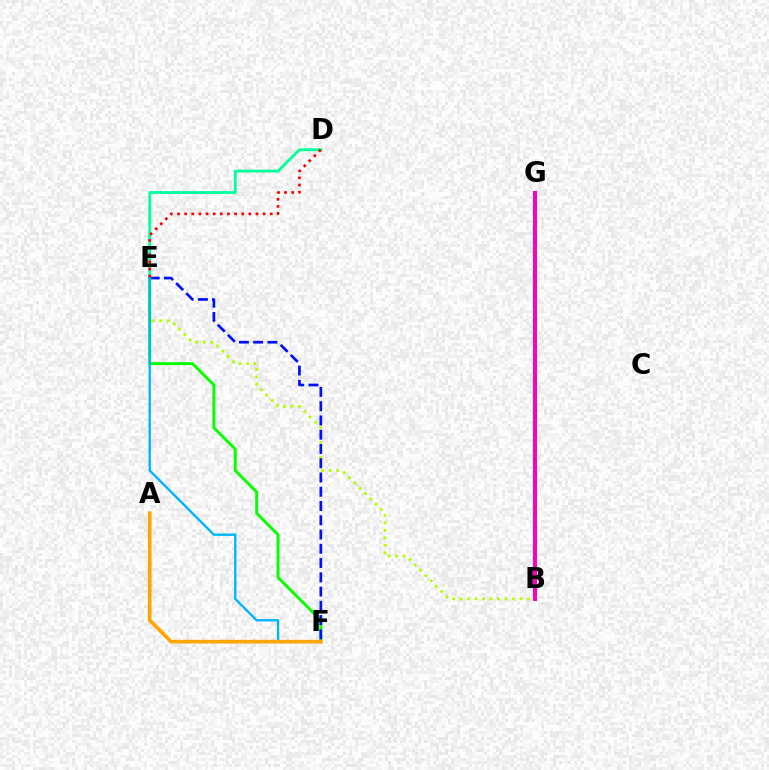{('B', 'E'): [{'color': '#b3ff00', 'line_style': 'dotted', 'thickness': 2.03}], ('E', 'F'): [{'color': '#08ff00', 'line_style': 'solid', 'thickness': 2.11}, {'color': '#0010ff', 'line_style': 'dashed', 'thickness': 1.94}, {'color': '#00b5ff', 'line_style': 'solid', 'thickness': 1.69}], ('D', 'E'): [{'color': '#00ff9d', 'line_style': 'solid', 'thickness': 2.02}, {'color': '#ff0000', 'line_style': 'dotted', 'thickness': 1.94}], ('B', 'G'): [{'color': '#9b00ff', 'line_style': 'dashed', 'thickness': 1.72}, {'color': '#ff00bd', 'line_style': 'solid', 'thickness': 2.87}], ('A', 'F'): [{'color': '#ffa500', 'line_style': 'solid', 'thickness': 2.63}]}